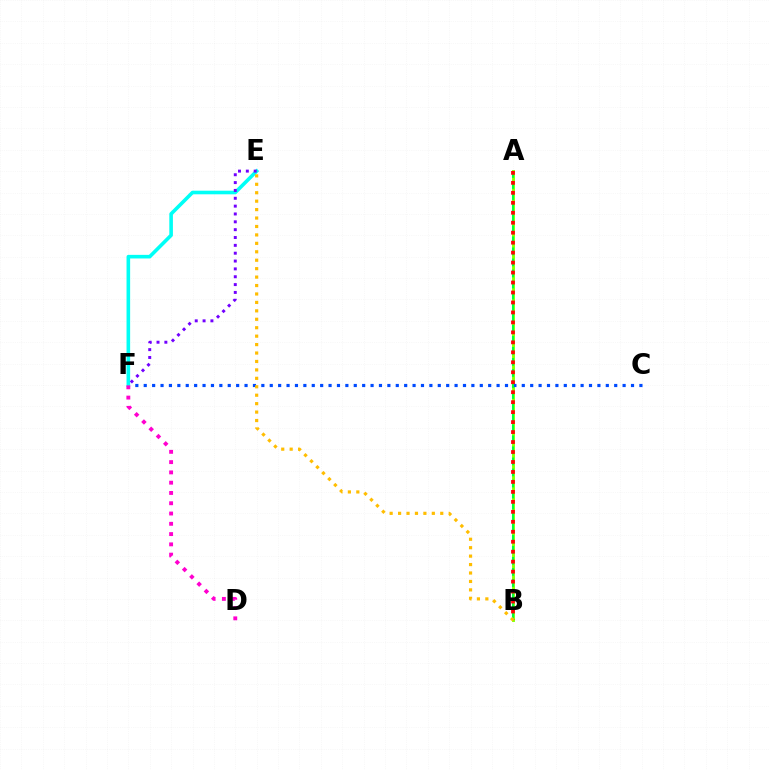{('A', 'B'): [{'color': '#84ff00', 'line_style': 'solid', 'thickness': 2.08}, {'color': '#00ff39', 'line_style': 'dashed', 'thickness': 1.5}, {'color': '#ff0000', 'line_style': 'dotted', 'thickness': 2.71}], ('C', 'F'): [{'color': '#004bff', 'line_style': 'dotted', 'thickness': 2.28}], ('E', 'F'): [{'color': '#00fff6', 'line_style': 'solid', 'thickness': 2.59}, {'color': '#7200ff', 'line_style': 'dotted', 'thickness': 2.13}], ('B', 'E'): [{'color': '#ffbd00', 'line_style': 'dotted', 'thickness': 2.29}], ('D', 'F'): [{'color': '#ff00cf', 'line_style': 'dotted', 'thickness': 2.79}]}